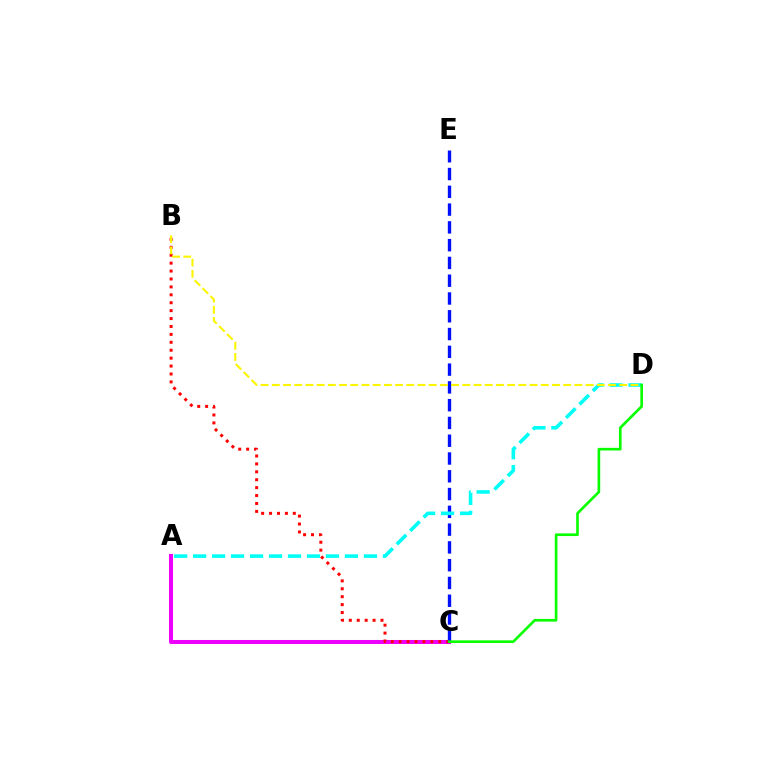{('A', 'C'): [{'color': '#ee00ff', 'line_style': 'solid', 'thickness': 2.91}], ('B', 'C'): [{'color': '#ff0000', 'line_style': 'dotted', 'thickness': 2.15}], ('C', 'E'): [{'color': '#0010ff', 'line_style': 'dashed', 'thickness': 2.42}], ('A', 'D'): [{'color': '#00fff6', 'line_style': 'dashed', 'thickness': 2.58}], ('B', 'D'): [{'color': '#fcf500', 'line_style': 'dashed', 'thickness': 1.52}], ('C', 'D'): [{'color': '#08ff00', 'line_style': 'solid', 'thickness': 1.91}]}